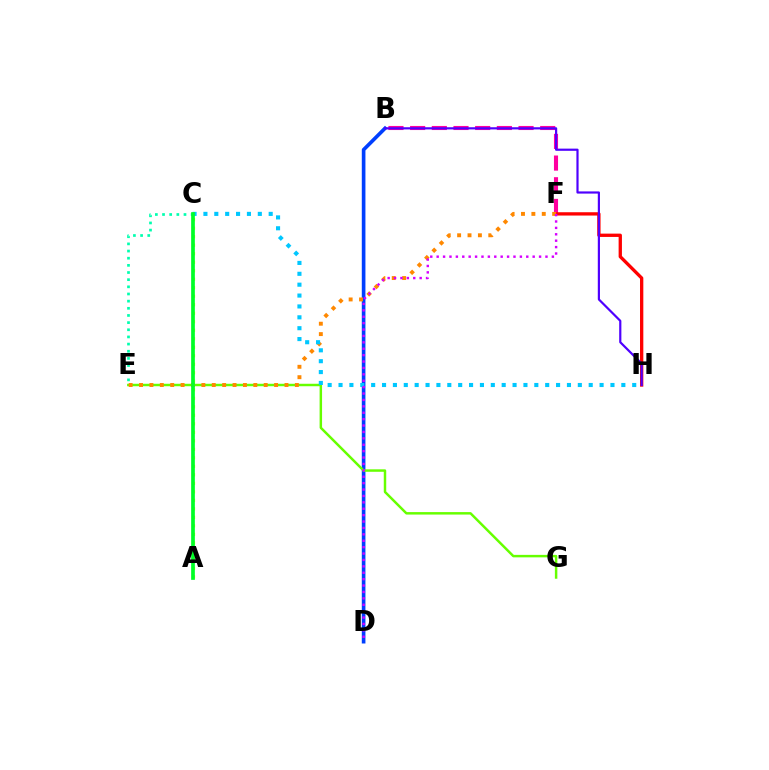{('B', 'F'): [{'color': '#ff00a0', 'line_style': 'dashed', 'thickness': 2.95}], ('F', 'H'): [{'color': '#ff0000', 'line_style': 'solid', 'thickness': 2.39}], ('B', 'D'): [{'color': '#003fff', 'line_style': 'solid', 'thickness': 2.62}], ('C', 'E'): [{'color': '#00ffaf', 'line_style': 'dotted', 'thickness': 1.94}], ('B', 'H'): [{'color': '#4f00ff', 'line_style': 'solid', 'thickness': 1.58}], ('E', 'G'): [{'color': '#66ff00', 'line_style': 'solid', 'thickness': 1.78}], ('E', 'F'): [{'color': '#ff8800', 'line_style': 'dotted', 'thickness': 2.82}], ('A', 'C'): [{'color': '#eeff00', 'line_style': 'dotted', 'thickness': 2.31}, {'color': '#00ff27', 'line_style': 'solid', 'thickness': 2.67}], ('C', 'H'): [{'color': '#00c7ff', 'line_style': 'dotted', 'thickness': 2.96}], ('D', 'F'): [{'color': '#d600ff', 'line_style': 'dotted', 'thickness': 1.74}]}